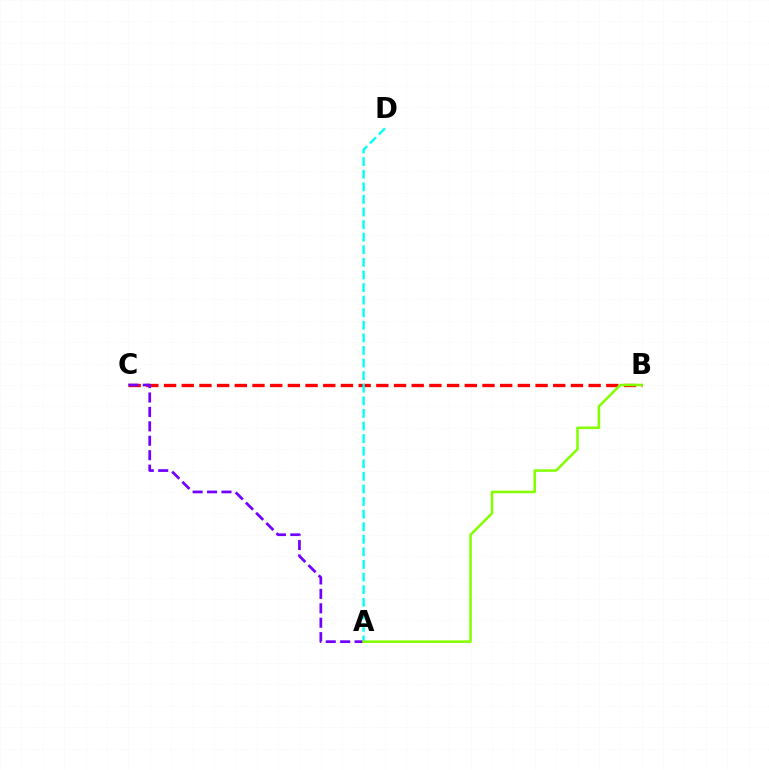{('B', 'C'): [{'color': '#ff0000', 'line_style': 'dashed', 'thickness': 2.4}], ('A', 'C'): [{'color': '#7200ff', 'line_style': 'dashed', 'thickness': 1.96}], ('A', 'D'): [{'color': '#00fff6', 'line_style': 'dashed', 'thickness': 1.71}], ('A', 'B'): [{'color': '#84ff00', 'line_style': 'solid', 'thickness': 1.82}]}